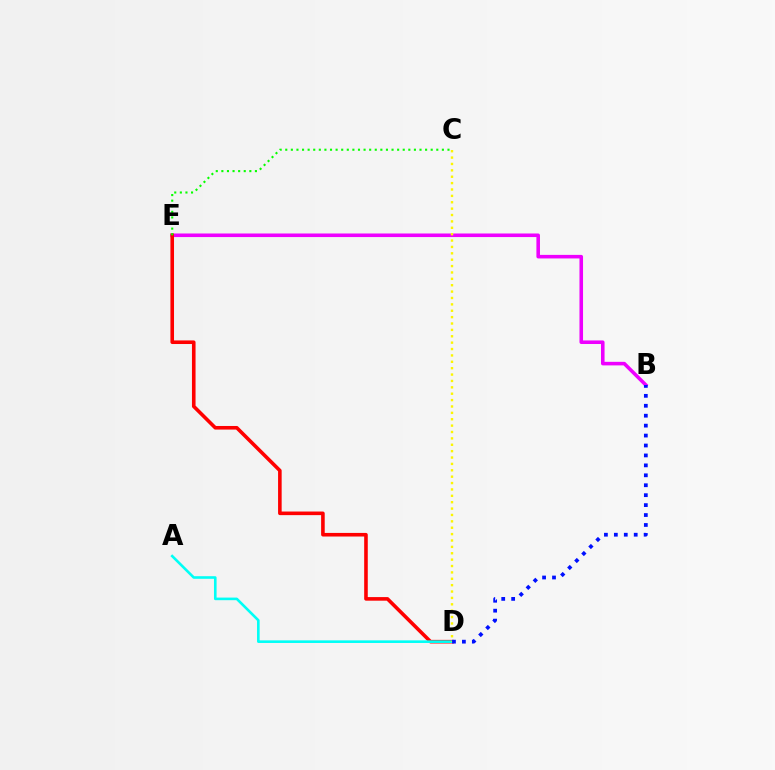{('B', 'E'): [{'color': '#ee00ff', 'line_style': 'solid', 'thickness': 2.57}], ('D', 'E'): [{'color': '#ff0000', 'line_style': 'solid', 'thickness': 2.59}], ('C', 'E'): [{'color': '#08ff00', 'line_style': 'dotted', 'thickness': 1.52}], ('A', 'D'): [{'color': '#00fff6', 'line_style': 'solid', 'thickness': 1.88}], ('C', 'D'): [{'color': '#fcf500', 'line_style': 'dotted', 'thickness': 1.73}], ('B', 'D'): [{'color': '#0010ff', 'line_style': 'dotted', 'thickness': 2.7}]}